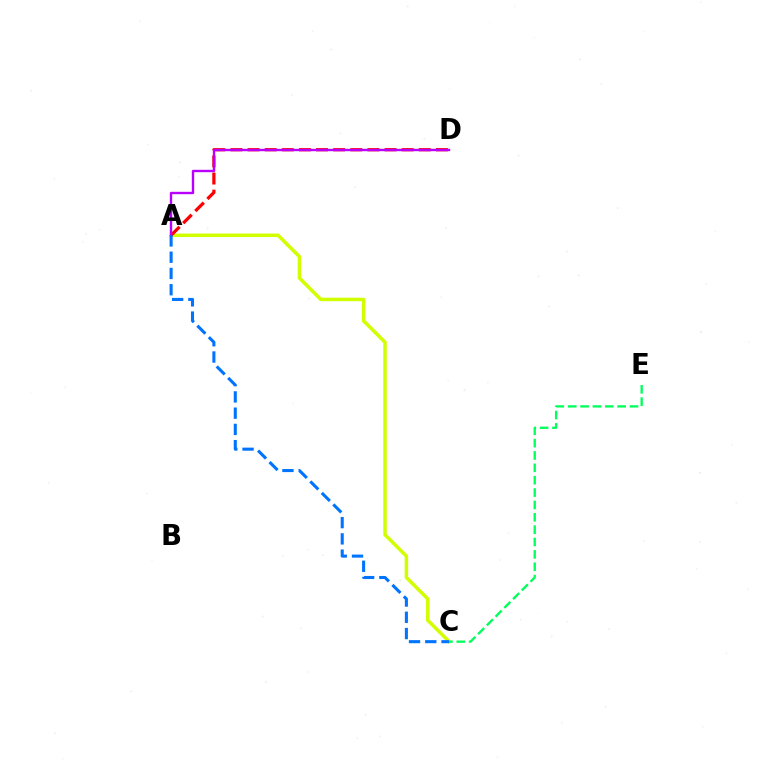{('A', 'C'): [{'color': '#d1ff00', 'line_style': 'solid', 'thickness': 2.52}, {'color': '#0074ff', 'line_style': 'dashed', 'thickness': 2.21}], ('A', 'D'): [{'color': '#ff0000', 'line_style': 'dashed', 'thickness': 2.33}, {'color': '#b900ff', 'line_style': 'solid', 'thickness': 1.71}], ('C', 'E'): [{'color': '#00ff5c', 'line_style': 'dashed', 'thickness': 1.68}]}